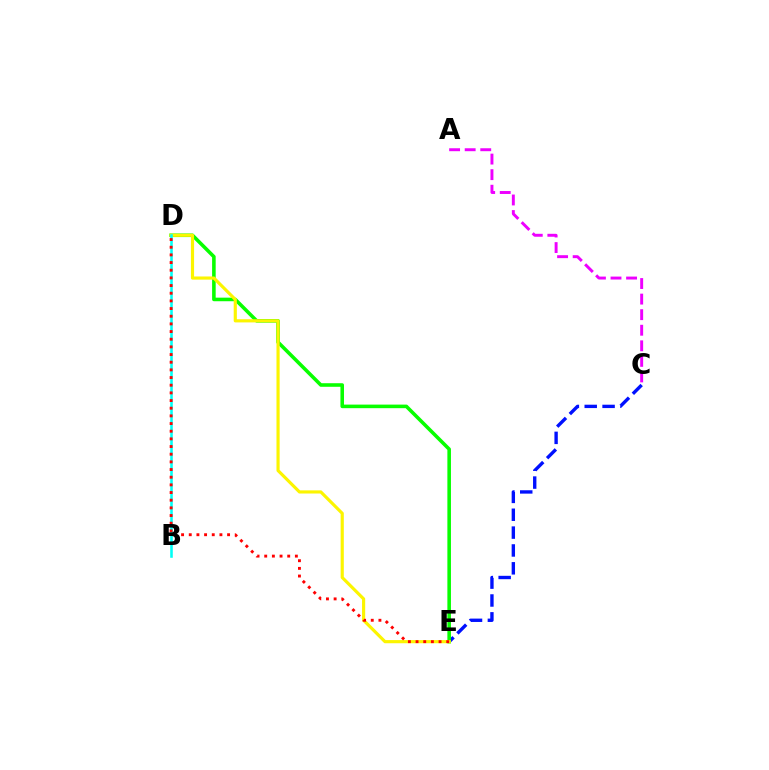{('C', 'E'): [{'color': '#0010ff', 'line_style': 'dashed', 'thickness': 2.43}], ('D', 'E'): [{'color': '#08ff00', 'line_style': 'solid', 'thickness': 2.57}, {'color': '#fcf500', 'line_style': 'solid', 'thickness': 2.27}, {'color': '#ff0000', 'line_style': 'dotted', 'thickness': 2.08}], ('A', 'C'): [{'color': '#ee00ff', 'line_style': 'dashed', 'thickness': 2.12}], ('B', 'D'): [{'color': '#00fff6', 'line_style': 'solid', 'thickness': 1.85}]}